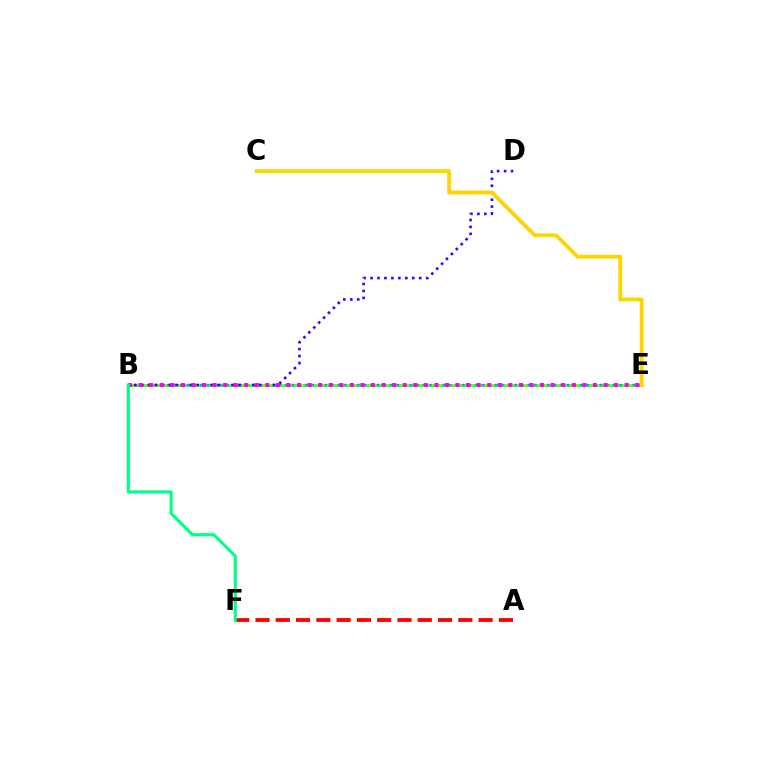{('B', 'E'): [{'color': '#4fff00', 'line_style': 'solid', 'thickness': 1.94}, {'color': '#009eff', 'line_style': 'dotted', 'thickness': 1.78}, {'color': '#ff00ed', 'line_style': 'dotted', 'thickness': 2.87}], ('B', 'D'): [{'color': '#3700ff', 'line_style': 'dotted', 'thickness': 1.89}], ('C', 'E'): [{'color': '#ffd500', 'line_style': 'solid', 'thickness': 2.78}], ('A', 'F'): [{'color': '#ff0000', 'line_style': 'dashed', 'thickness': 2.76}], ('B', 'F'): [{'color': '#00ff86', 'line_style': 'solid', 'thickness': 2.24}]}